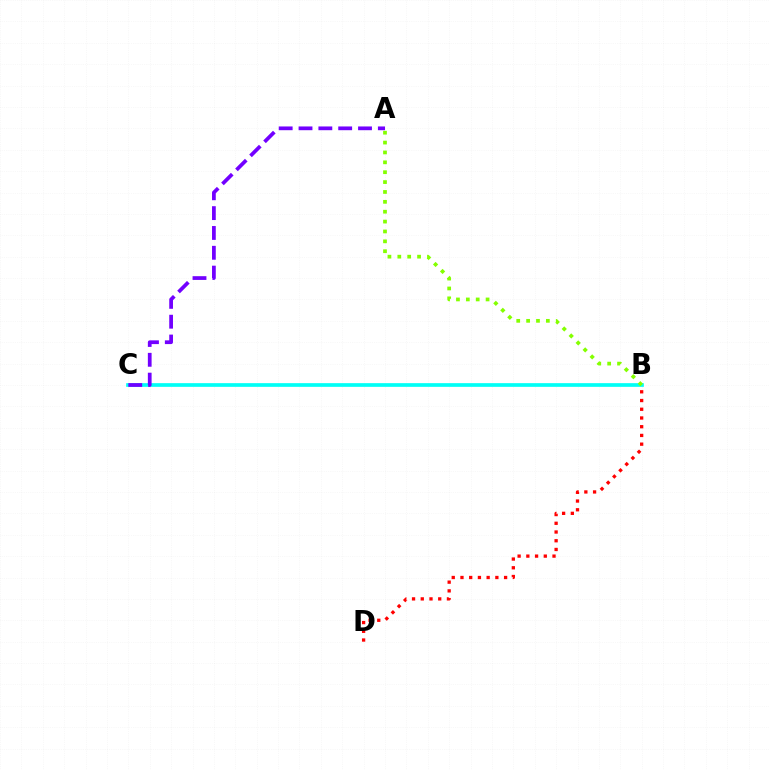{('B', 'C'): [{'color': '#00fff6', 'line_style': 'solid', 'thickness': 2.66}], ('A', 'B'): [{'color': '#84ff00', 'line_style': 'dotted', 'thickness': 2.68}], ('A', 'C'): [{'color': '#7200ff', 'line_style': 'dashed', 'thickness': 2.69}], ('B', 'D'): [{'color': '#ff0000', 'line_style': 'dotted', 'thickness': 2.37}]}